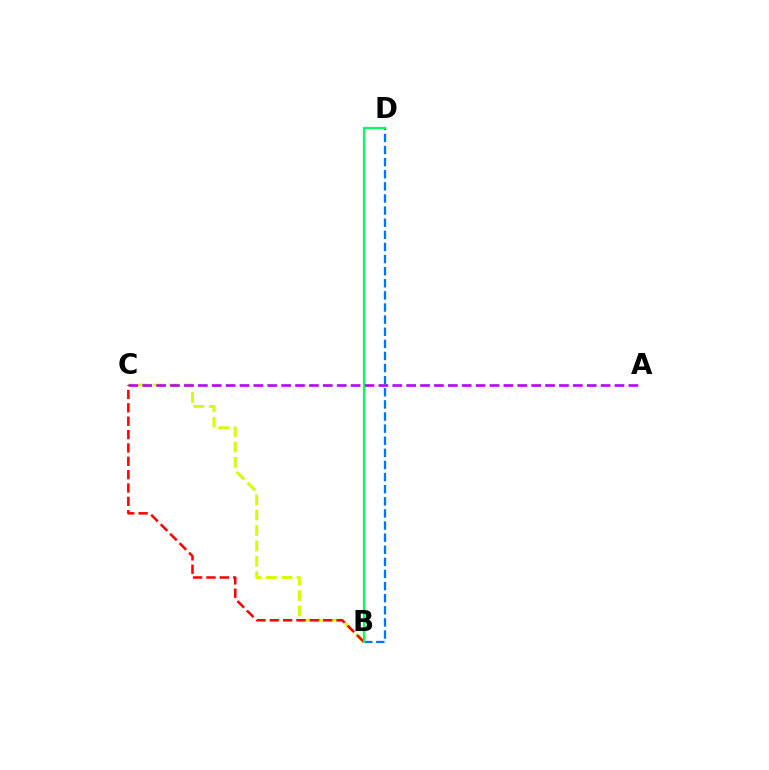{('B', 'C'): [{'color': '#d1ff00', 'line_style': 'dashed', 'thickness': 2.09}, {'color': '#ff0000', 'line_style': 'dashed', 'thickness': 1.82}], ('A', 'C'): [{'color': '#b900ff', 'line_style': 'dashed', 'thickness': 1.89}], ('B', 'D'): [{'color': '#0074ff', 'line_style': 'dashed', 'thickness': 1.65}, {'color': '#00ff5c', 'line_style': 'solid', 'thickness': 1.62}]}